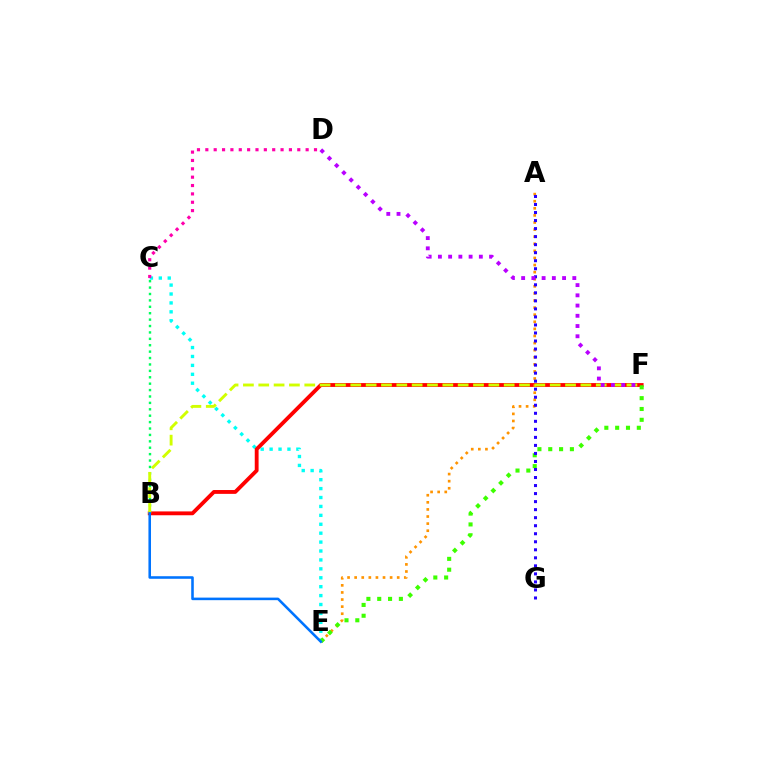{('C', 'E'): [{'color': '#00fff6', 'line_style': 'dotted', 'thickness': 2.42}], ('B', 'F'): [{'color': '#ff0000', 'line_style': 'solid', 'thickness': 2.76}, {'color': '#d1ff00', 'line_style': 'dashed', 'thickness': 2.08}], ('A', 'E'): [{'color': '#ff9400', 'line_style': 'dotted', 'thickness': 1.93}], ('B', 'C'): [{'color': '#00ff5c', 'line_style': 'dotted', 'thickness': 1.74}], ('E', 'F'): [{'color': '#3dff00', 'line_style': 'dotted', 'thickness': 2.94}], ('A', 'G'): [{'color': '#2500ff', 'line_style': 'dotted', 'thickness': 2.18}], ('B', 'E'): [{'color': '#0074ff', 'line_style': 'solid', 'thickness': 1.85}], ('D', 'F'): [{'color': '#b900ff', 'line_style': 'dotted', 'thickness': 2.78}], ('C', 'D'): [{'color': '#ff00ac', 'line_style': 'dotted', 'thickness': 2.27}]}